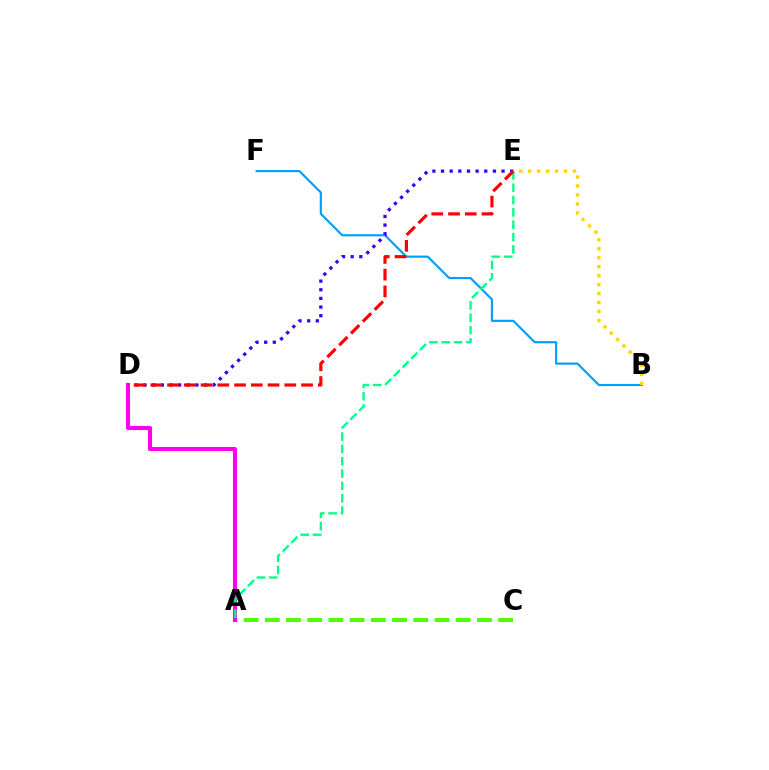{('B', 'F'): [{'color': '#009eff', 'line_style': 'solid', 'thickness': 1.55}], ('A', 'C'): [{'color': '#4fff00', 'line_style': 'dashed', 'thickness': 2.88}], ('D', 'E'): [{'color': '#3700ff', 'line_style': 'dotted', 'thickness': 2.35}, {'color': '#ff0000', 'line_style': 'dashed', 'thickness': 2.28}], ('A', 'D'): [{'color': '#ff00ed', 'line_style': 'solid', 'thickness': 2.93}], ('A', 'E'): [{'color': '#00ff86', 'line_style': 'dashed', 'thickness': 1.67}], ('B', 'E'): [{'color': '#ffd500', 'line_style': 'dotted', 'thickness': 2.43}]}